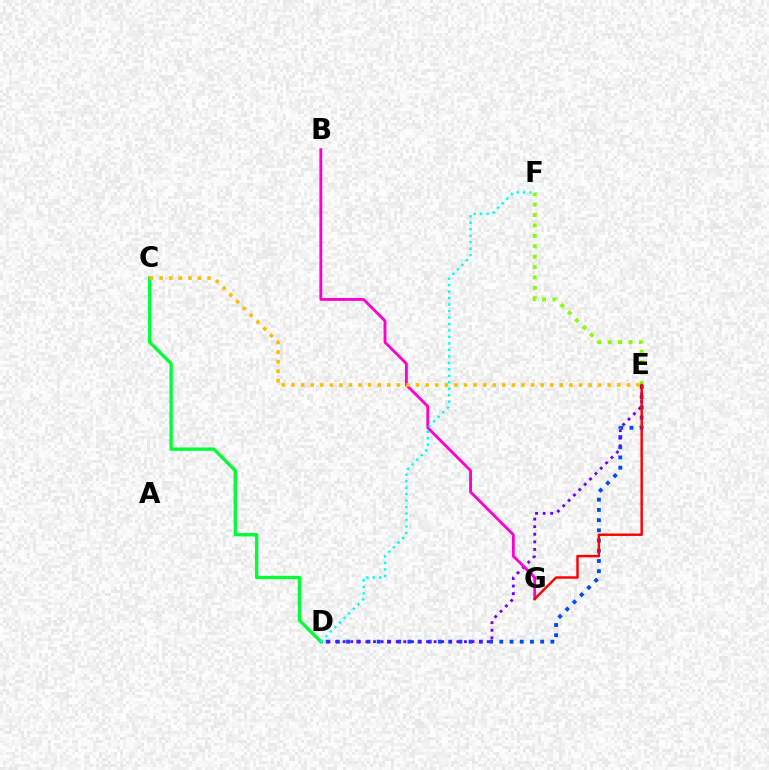{('D', 'E'): [{'color': '#004bff', 'line_style': 'dotted', 'thickness': 2.78}, {'color': '#7200ff', 'line_style': 'dotted', 'thickness': 2.06}], ('B', 'G'): [{'color': '#ff00cf', 'line_style': 'solid', 'thickness': 2.06}], ('E', 'F'): [{'color': '#84ff00', 'line_style': 'dotted', 'thickness': 2.83}], ('C', 'D'): [{'color': '#00ff39', 'line_style': 'solid', 'thickness': 2.41}], ('D', 'F'): [{'color': '#00fff6', 'line_style': 'dotted', 'thickness': 1.76}], ('C', 'E'): [{'color': '#ffbd00', 'line_style': 'dotted', 'thickness': 2.6}], ('E', 'G'): [{'color': '#ff0000', 'line_style': 'solid', 'thickness': 1.76}]}